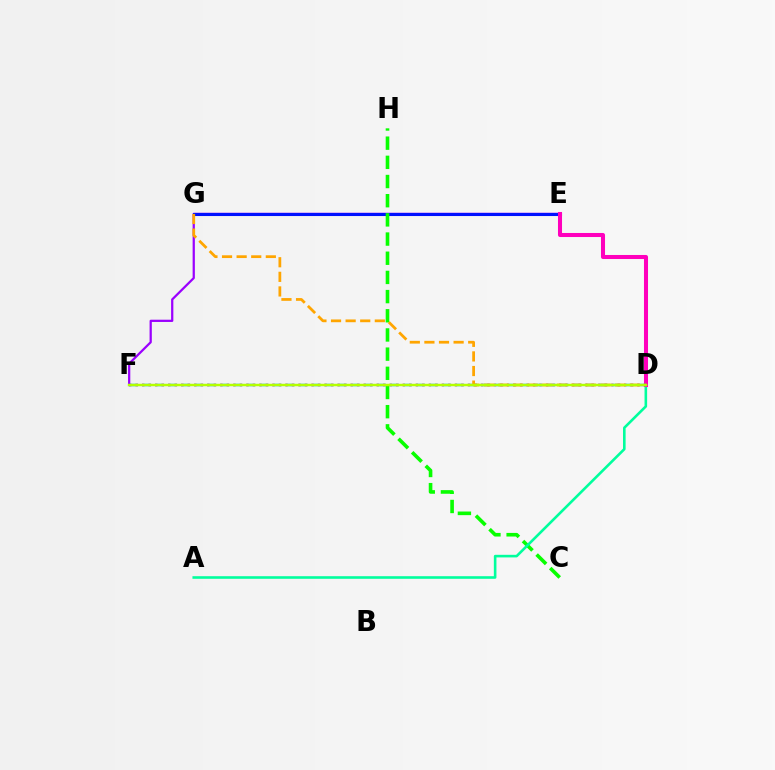{('D', 'F'): [{'color': '#ff0000', 'line_style': 'dotted', 'thickness': 1.77}, {'color': '#00b5ff', 'line_style': 'dashed', 'thickness': 1.77}, {'color': '#b3ff00', 'line_style': 'solid', 'thickness': 1.75}], ('E', 'F'): [{'color': '#9b00ff', 'line_style': 'solid', 'thickness': 1.62}], ('E', 'G'): [{'color': '#0010ff', 'line_style': 'solid', 'thickness': 2.21}], ('C', 'H'): [{'color': '#08ff00', 'line_style': 'dashed', 'thickness': 2.61}], ('A', 'D'): [{'color': '#00ff9d', 'line_style': 'solid', 'thickness': 1.87}], ('D', 'E'): [{'color': '#ff00bd', 'line_style': 'solid', 'thickness': 2.91}], ('D', 'G'): [{'color': '#ffa500', 'line_style': 'dashed', 'thickness': 1.98}]}